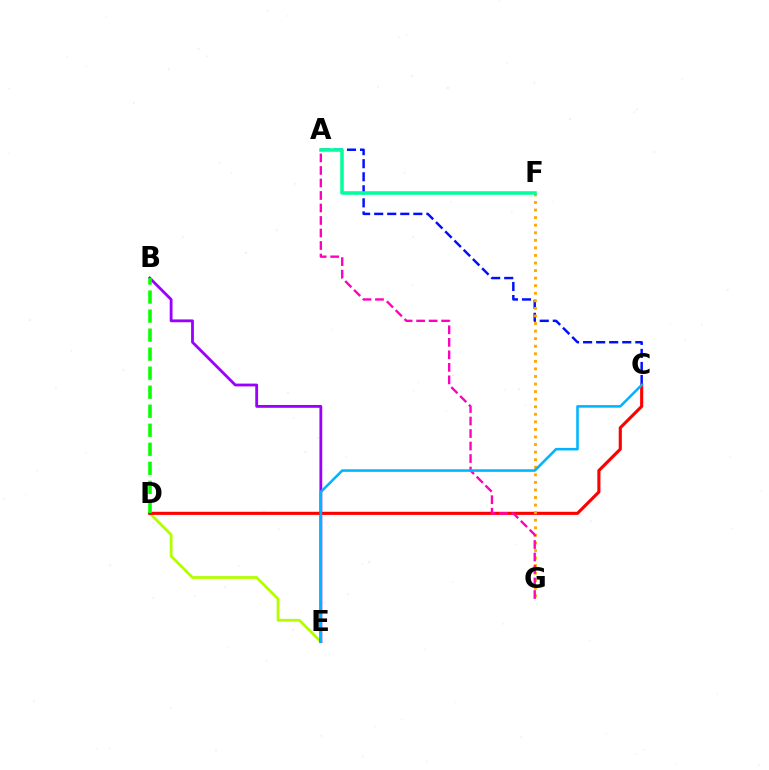{('D', 'E'): [{'color': '#b3ff00', 'line_style': 'solid', 'thickness': 2.01}], ('B', 'E'): [{'color': '#9b00ff', 'line_style': 'solid', 'thickness': 2.03}], ('A', 'C'): [{'color': '#0010ff', 'line_style': 'dashed', 'thickness': 1.77}], ('C', 'D'): [{'color': '#ff0000', 'line_style': 'solid', 'thickness': 2.24}], ('B', 'D'): [{'color': '#08ff00', 'line_style': 'dashed', 'thickness': 2.58}], ('F', 'G'): [{'color': '#ffa500', 'line_style': 'dotted', 'thickness': 2.06}], ('A', 'F'): [{'color': '#00ff9d', 'line_style': 'solid', 'thickness': 2.54}], ('A', 'G'): [{'color': '#ff00bd', 'line_style': 'dashed', 'thickness': 1.7}], ('C', 'E'): [{'color': '#00b5ff', 'line_style': 'solid', 'thickness': 1.85}]}